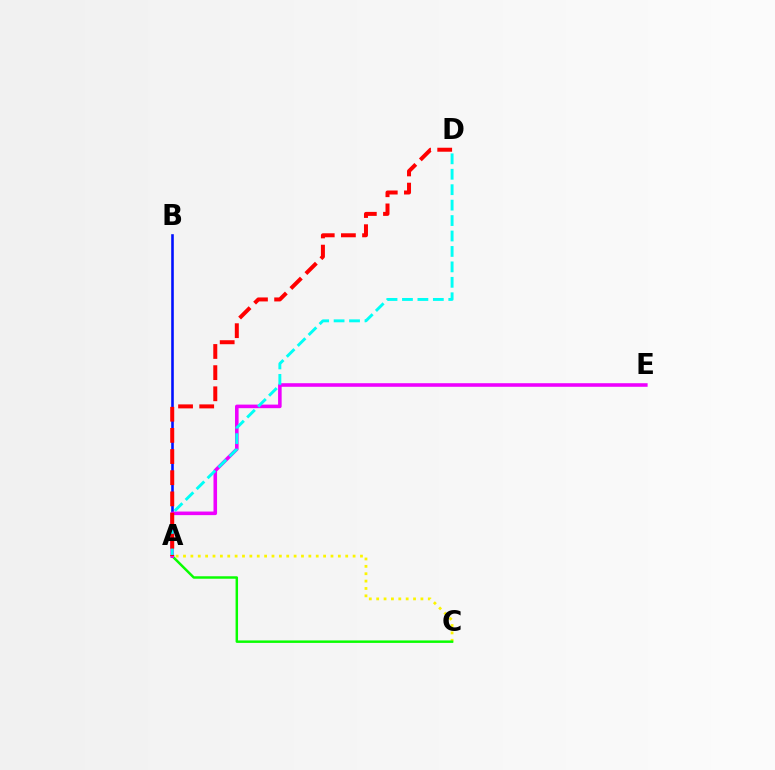{('A', 'C'): [{'color': '#fcf500', 'line_style': 'dotted', 'thickness': 2.0}, {'color': '#08ff00', 'line_style': 'solid', 'thickness': 1.78}], ('A', 'B'): [{'color': '#0010ff', 'line_style': 'solid', 'thickness': 1.88}], ('A', 'E'): [{'color': '#ee00ff', 'line_style': 'solid', 'thickness': 2.58}], ('A', 'D'): [{'color': '#00fff6', 'line_style': 'dashed', 'thickness': 2.1}, {'color': '#ff0000', 'line_style': 'dashed', 'thickness': 2.87}]}